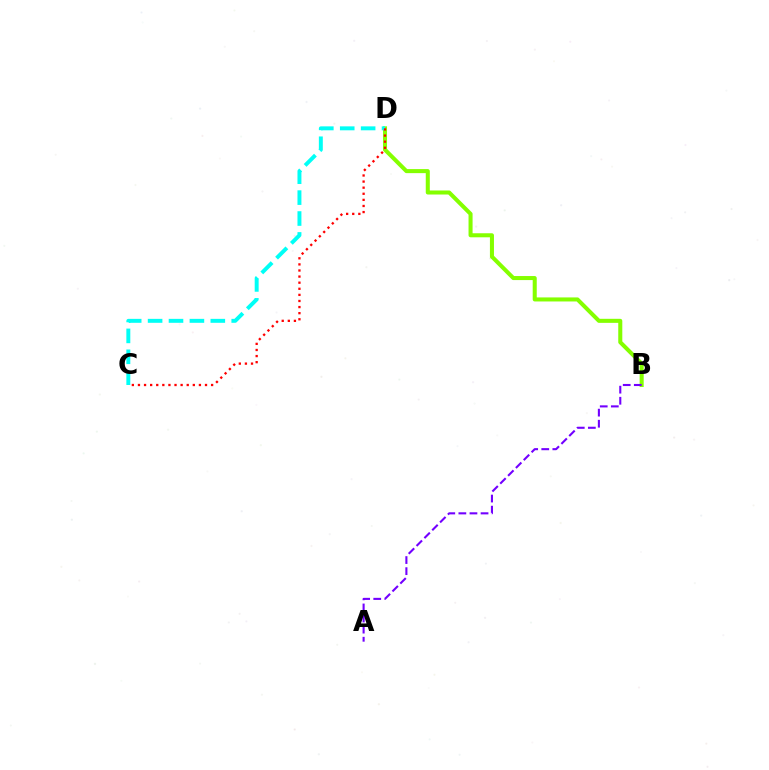{('B', 'D'): [{'color': '#84ff00', 'line_style': 'solid', 'thickness': 2.91}], ('A', 'B'): [{'color': '#7200ff', 'line_style': 'dashed', 'thickness': 1.51}], ('C', 'D'): [{'color': '#00fff6', 'line_style': 'dashed', 'thickness': 2.84}, {'color': '#ff0000', 'line_style': 'dotted', 'thickness': 1.66}]}